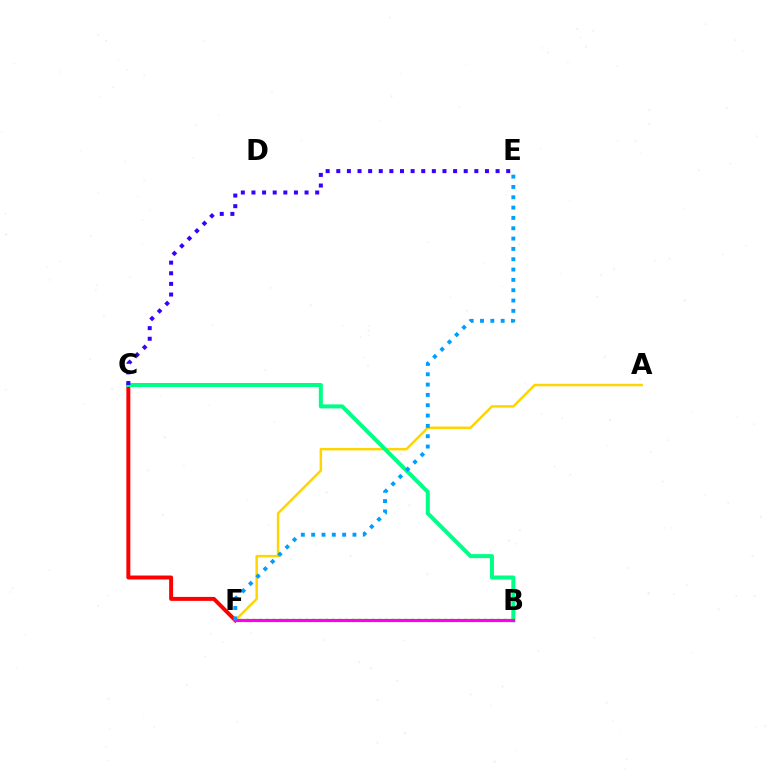{('C', 'F'): [{'color': '#ff0000', 'line_style': 'solid', 'thickness': 2.85}], ('A', 'F'): [{'color': '#ffd500', 'line_style': 'solid', 'thickness': 1.78}], ('B', 'C'): [{'color': '#00ff86', 'line_style': 'solid', 'thickness': 2.89}], ('B', 'F'): [{'color': '#4fff00', 'line_style': 'dotted', 'thickness': 1.8}, {'color': '#ff00ed', 'line_style': 'solid', 'thickness': 2.28}], ('C', 'E'): [{'color': '#3700ff', 'line_style': 'dotted', 'thickness': 2.89}], ('E', 'F'): [{'color': '#009eff', 'line_style': 'dotted', 'thickness': 2.81}]}